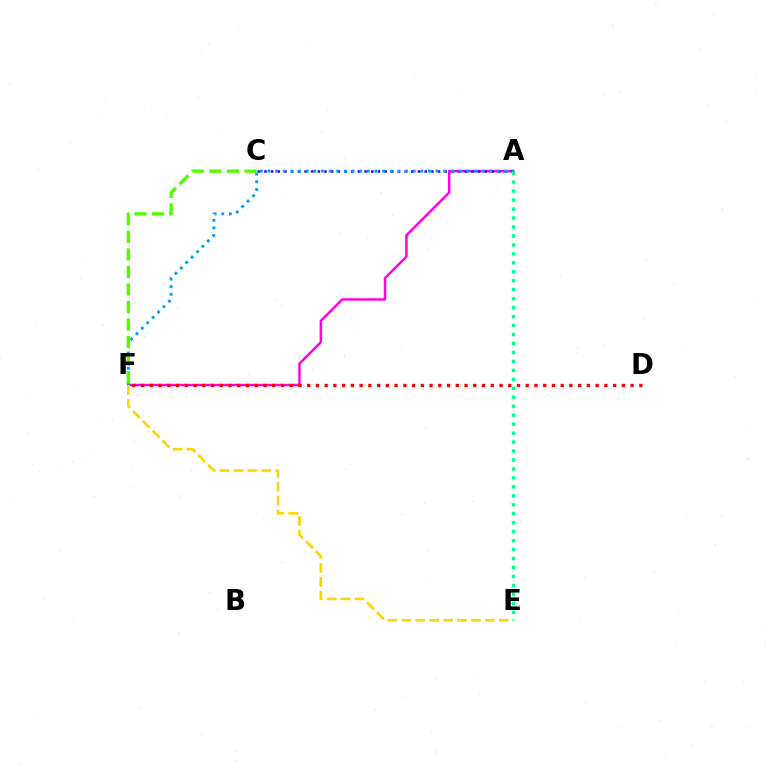{('A', 'F'): [{'color': '#ff00ed', 'line_style': 'solid', 'thickness': 1.78}, {'color': '#009eff', 'line_style': 'dotted', 'thickness': 2.08}], ('A', 'C'): [{'color': '#3700ff', 'line_style': 'dotted', 'thickness': 1.81}], ('D', 'F'): [{'color': '#ff0000', 'line_style': 'dotted', 'thickness': 2.38}], ('A', 'E'): [{'color': '#00ff86', 'line_style': 'dotted', 'thickness': 2.43}], ('E', 'F'): [{'color': '#ffd500', 'line_style': 'dashed', 'thickness': 1.89}], ('C', 'F'): [{'color': '#4fff00', 'line_style': 'dashed', 'thickness': 2.38}]}